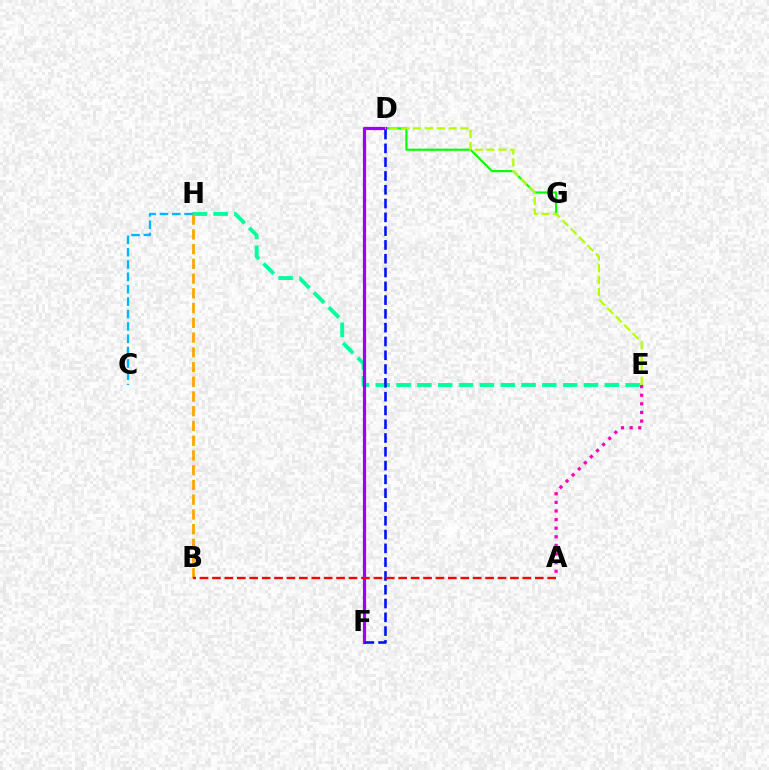{('D', 'G'): [{'color': '#08ff00', 'line_style': 'solid', 'thickness': 1.56}], ('E', 'H'): [{'color': '#00ff9d', 'line_style': 'dashed', 'thickness': 2.83}], ('C', 'H'): [{'color': '#00b5ff', 'line_style': 'dashed', 'thickness': 1.68}], ('A', 'E'): [{'color': '#ff00bd', 'line_style': 'dotted', 'thickness': 2.34}], ('D', 'F'): [{'color': '#9b00ff', 'line_style': 'solid', 'thickness': 2.29}, {'color': '#0010ff', 'line_style': 'dashed', 'thickness': 1.87}], ('D', 'E'): [{'color': '#b3ff00', 'line_style': 'dashed', 'thickness': 1.61}], ('B', 'H'): [{'color': '#ffa500', 'line_style': 'dashed', 'thickness': 2.0}], ('A', 'B'): [{'color': '#ff0000', 'line_style': 'dashed', 'thickness': 1.69}]}